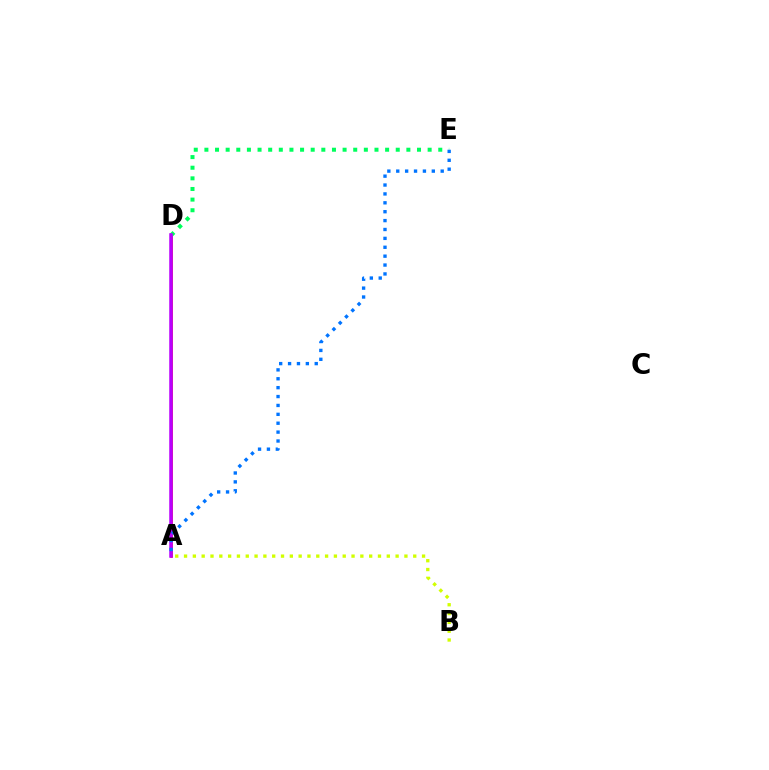{('A', 'D'): [{'color': '#ff0000', 'line_style': 'solid', 'thickness': 1.81}, {'color': '#b900ff', 'line_style': 'solid', 'thickness': 2.52}], ('D', 'E'): [{'color': '#00ff5c', 'line_style': 'dotted', 'thickness': 2.89}], ('A', 'B'): [{'color': '#d1ff00', 'line_style': 'dotted', 'thickness': 2.4}], ('A', 'E'): [{'color': '#0074ff', 'line_style': 'dotted', 'thickness': 2.42}]}